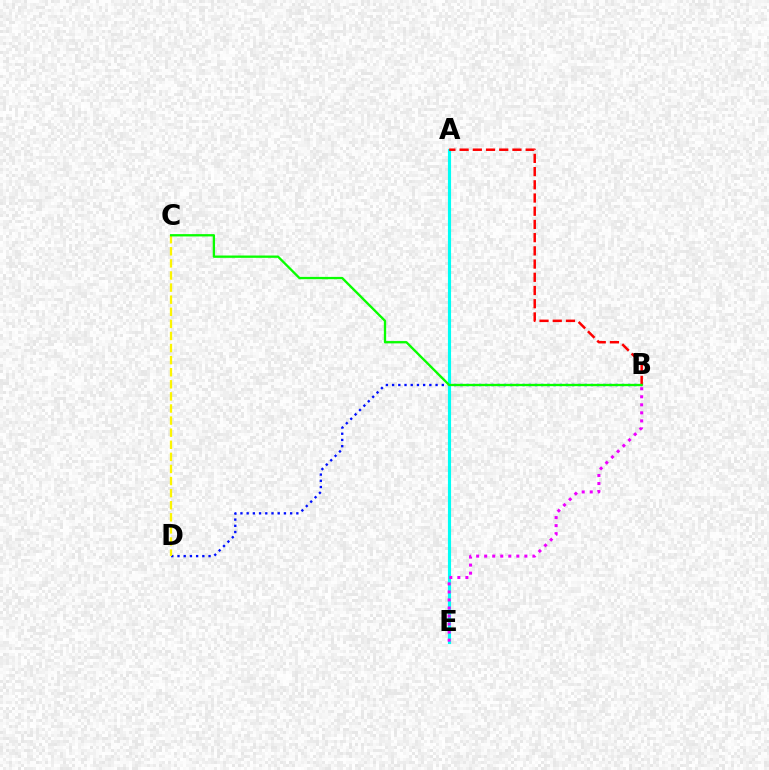{('B', 'D'): [{'color': '#0010ff', 'line_style': 'dotted', 'thickness': 1.69}], ('A', 'E'): [{'color': '#00fff6', 'line_style': 'solid', 'thickness': 2.26}], ('C', 'D'): [{'color': '#fcf500', 'line_style': 'dashed', 'thickness': 1.64}], ('A', 'B'): [{'color': '#ff0000', 'line_style': 'dashed', 'thickness': 1.79}], ('B', 'E'): [{'color': '#ee00ff', 'line_style': 'dotted', 'thickness': 2.18}], ('B', 'C'): [{'color': '#08ff00', 'line_style': 'solid', 'thickness': 1.67}]}